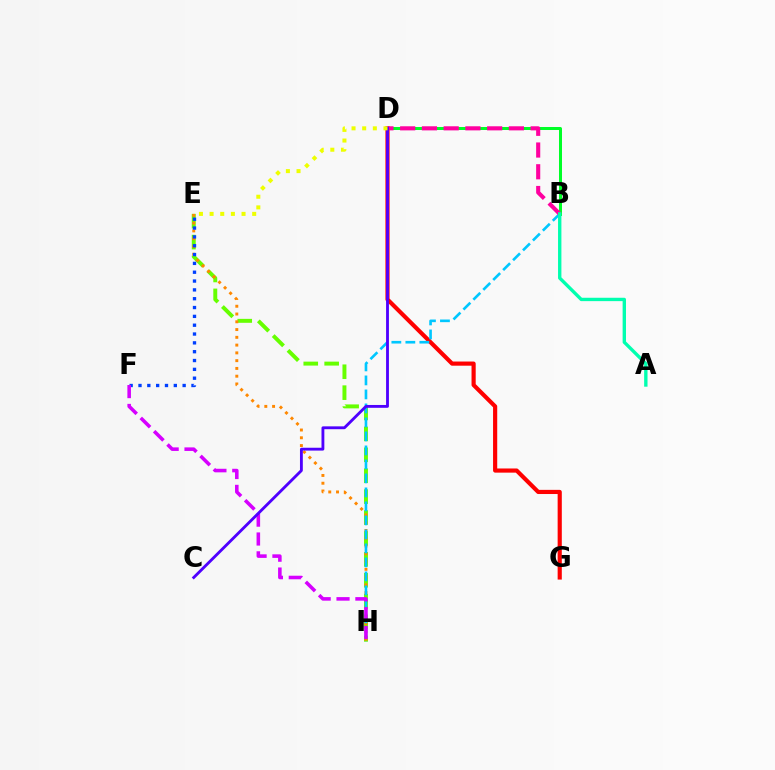{('E', 'H'): [{'color': '#66ff00', 'line_style': 'dashed', 'thickness': 2.84}, {'color': '#ff8800', 'line_style': 'dotted', 'thickness': 2.11}], ('E', 'F'): [{'color': '#003fff', 'line_style': 'dotted', 'thickness': 2.4}], ('D', 'G'): [{'color': '#ff0000', 'line_style': 'solid', 'thickness': 2.99}], ('B', 'D'): [{'color': '#00ff27', 'line_style': 'solid', 'thickness': 2.16}, {'color': '#ff00a0', 'line_style': 'dashed', 'thickness': 2.95}], ('B', 'H'): [{'color': '#00c7ff', 'line_style': 'dashed', 'thickness': 1.9}], ('F', 'H'): [{'color': '#d600ff', 'line_style': 'dashed', 'thickness': 2.56}], ('C', 'D'): [{'color': '#4f00ff', 'line_style': 'solid', 'thickness': 2.05}], ('A', 'B'): [{'color': '#00ffaf', 'line_style': 'solid', 'thickness': 2.42}], ('D', 'E'): [{'color': '#eeff00', 'line_style': 'dotted', 'thickness': 2.89}]}